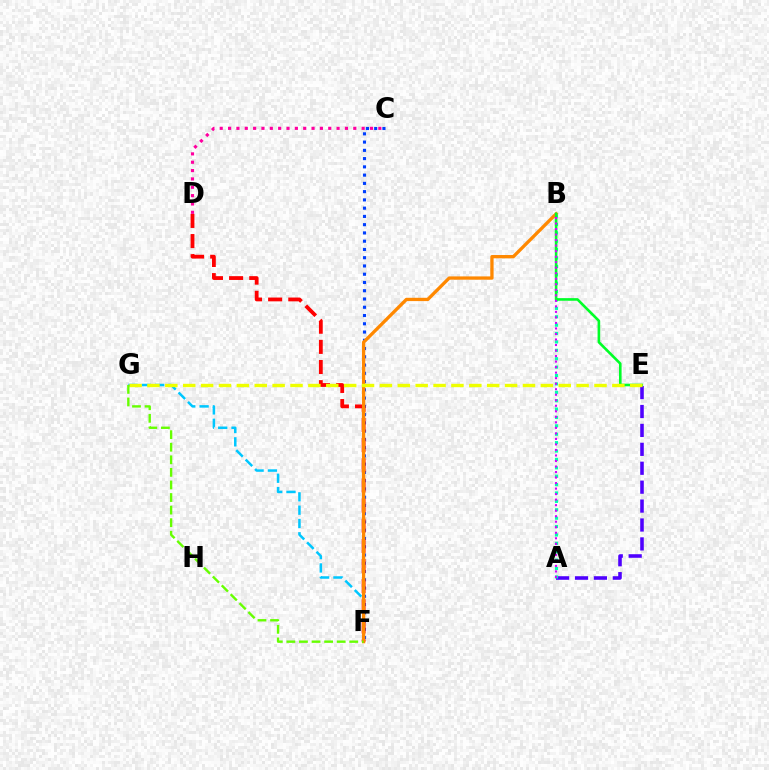{('A', 'E'): [{'color': '#4f00ff', 'line_style': 'dashed', 'thickness': 2.57}], ('C', 'F'): [{'color': '#003fff', 'line_style': 'dotted', 'thickness': 2.24}], ('A', 'B'): [{'color': '#00ffaf', 'line_style': 'dotted', 'thickness': 2.28}, {'color': '#d600ff', 'line_style': 'dotted', 'thickness': 1.5}], ('D', 'F'): [{'color': '#ff0000', 'line_style': 'dashed', 'thickness': 2.74}], ('F', 'G'): [{'color': '#00c7ff', 'line_style': 'dashed', 'thickness': 1.81}, {'color': '#66ff00', 'line_style': 'dashed', 'thickness': 1.71}], ('B', 'F'): [{'color': '#ff8800', 'line_style': 'solid', 'thickness': 2.38}], ('B', 'E'): [{'color': '#00ff27', 'line_style': 'solid', 'thickness': 1.88}], ('E', 'G'): [{'color': '#eeff00', 'line_style': 'dashed', 'thickness': 2.43}], ('C', 'D'): [{'color': '#ff00a0', 'line_style': 'dotted', 'thickness': 2.27}]}